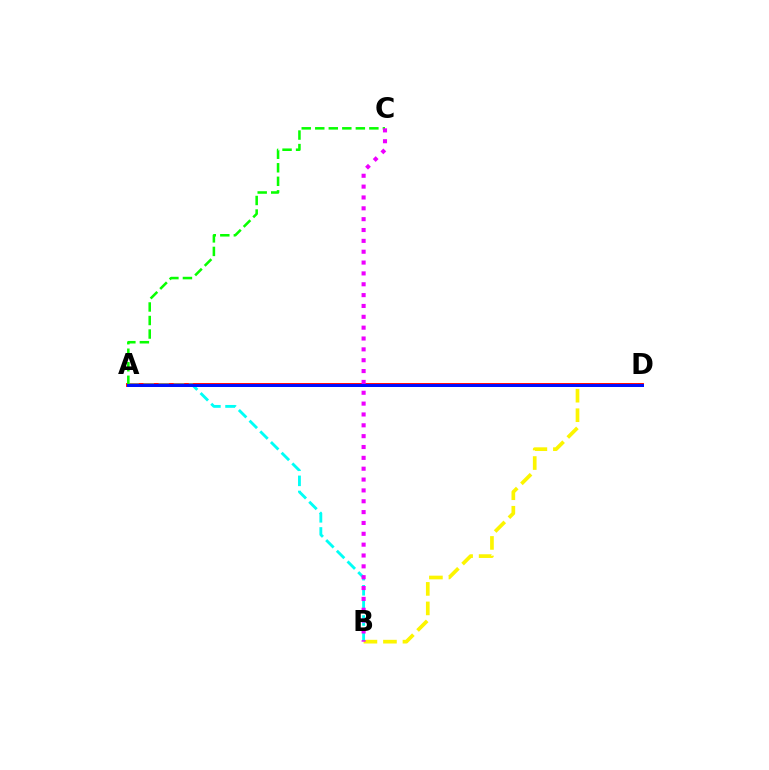{('B', 'D'): [{'color': '#fcf500', 'line_style': 'dashed', 'thickness': 2.65}], ('A', 'D'): [{'color': '#ff0000', 'line_style': 'solid', 'thickness': 2.79}, {'color': '#0010ff', 'line_style': 'solid', 'thickness': 2.16}], ('A', 'B'): [{'color': '#00fff6', 'line_style': 'dashed', 'thickness': 2.05}], ('A', 'C'): [{'color': '#08ff00', 'line_style': 'dashed', 'thickness': 1.84}], ('B', 'C'): [{'color': '#ee00ff', 'line_style': 'dotted', 'thickness': 2.95}]}